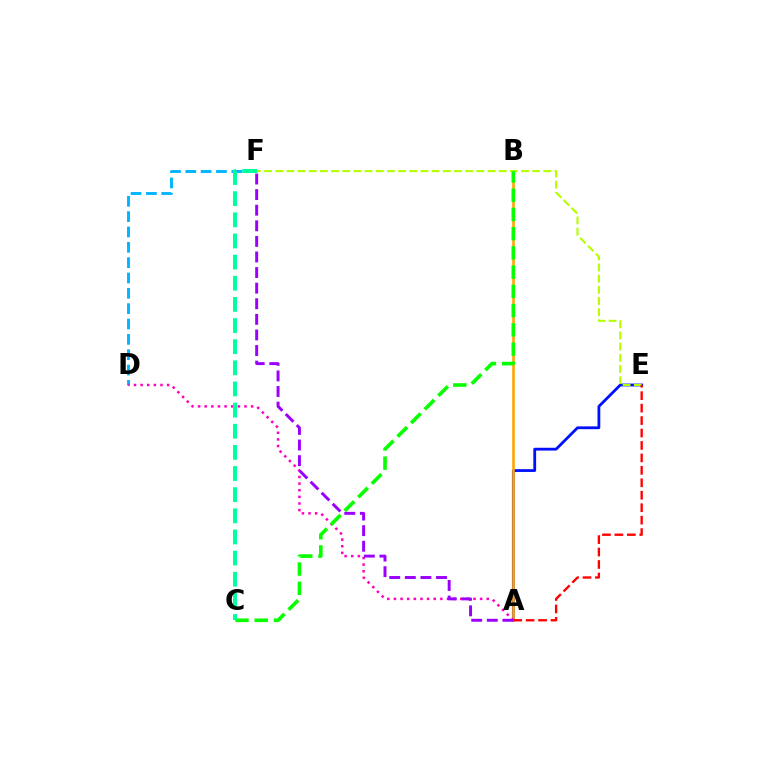{('D', 'F'): [{'color': '#00b5ff', 'line_style': 'dashed', 'thickness': 2.08}], ('A', 'E'): [{'color': '#0010ff', 'line_style': 'solid', 'thickness': 2.01}, {'color': '#ff0000', 'line_style': 'dashed', 'thickness': 1.69}], ('A', 'B'): [{'color': '#ffa500', 'line_style': 'solid', 'thickness': 1.85}], ('A', 'D'): [{'color': '#ff00bd', 'line_style': 'dotted', 'thickness': 1.8}], ('E', 'F'): [{'color': '#b3ff00', 'line_style': 'dashed', 'thickness': 1.52}], ('B', 'C'): [{'color': '#08ff00', 'line_style': 'dashed', 'thickness': 2.61}], ('C', 'F'): [{'color': '#00ff9d', 'line_style': 'dashed', 'thickness': 2.87}], ('A', 'F'): [{'color': '#9b00ff', 'line_style': 'dashed', 'thickness': 2.12}]}